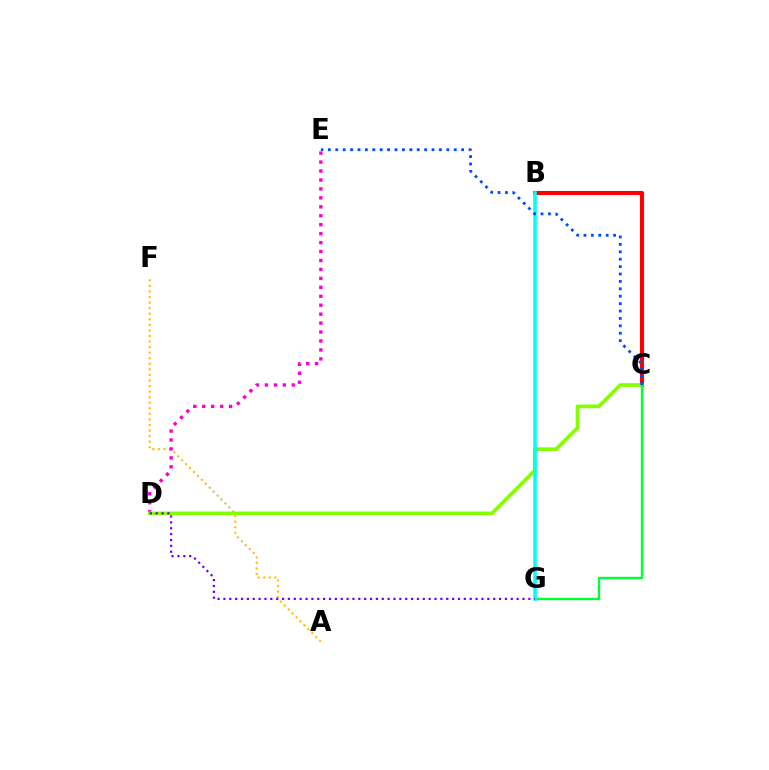{('A', 'F'): [{'color': '#ffbd00', 'line_style': 'dotted', 'thickness': 1.51}], ('D', 'E'): [{'color': '#ff00cf', 'line_style': 'dotted', 'thickness': 2.43}], ('B', 'C'): [{'color': '#ff0000', 'line_style': 'solid', 'thickness': 2.95}], ('C', 'D'): [{'color': '#84ff00', 'line_style': 'solid', 'thickness': 2.64}], ('C', 'G'): [{'color': '#00ff39', 'line_style': 'solid', 'thickness': 1.71}], ('B', 'G'): [{'color': '#00fff6', 'line_style': 'solid', 'thickness': 2.55}], ('D', 'G'): [{'color': '#7200ff', 'line_style': 'dotted', 'thickness': 1.59}], ('C', 'E'): [{'color': '#004bff', 'line_style': 'dotted', 'thickness': 2.01}]}